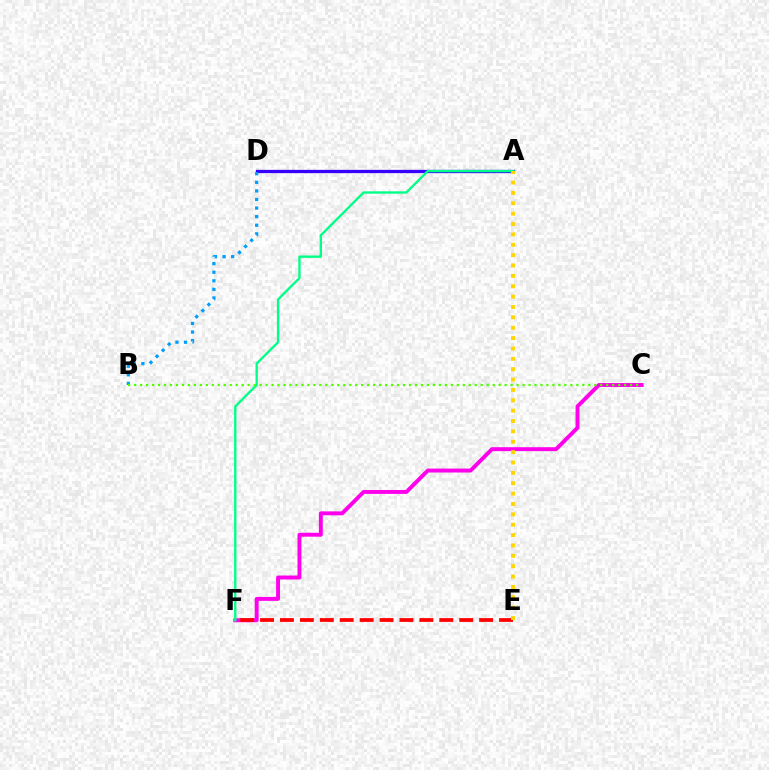{('C', 'F'): [{'color': '#ff00ed', 'line_style': 'solid', 'thickness': 2.83}], ('E', 'F'): [{'color': '#ff0000', 'line_style': 'dashed', 'thickness': 2.71}], ('A', 'D'): [{'color': '#3700ff', 'line_style': 'solid', 'thickness': 2.37}], ('A', 'F'): [{'color': '#00ff86', 'line_style': 'solid', 'thickness': 1.69}], ('B', 'D'): [{'color': '#009eff', 'line_style': 'dotted', 'thickness': 2.33}], ('A', 'E'): [{'color': '#ffd500', 'line_style': 'dotted', 'thickness': 2.82}], ('B', 'C'): [{'color': '#4fff00', 'line_style': 'dotted', 'thickness': 1.62}]}